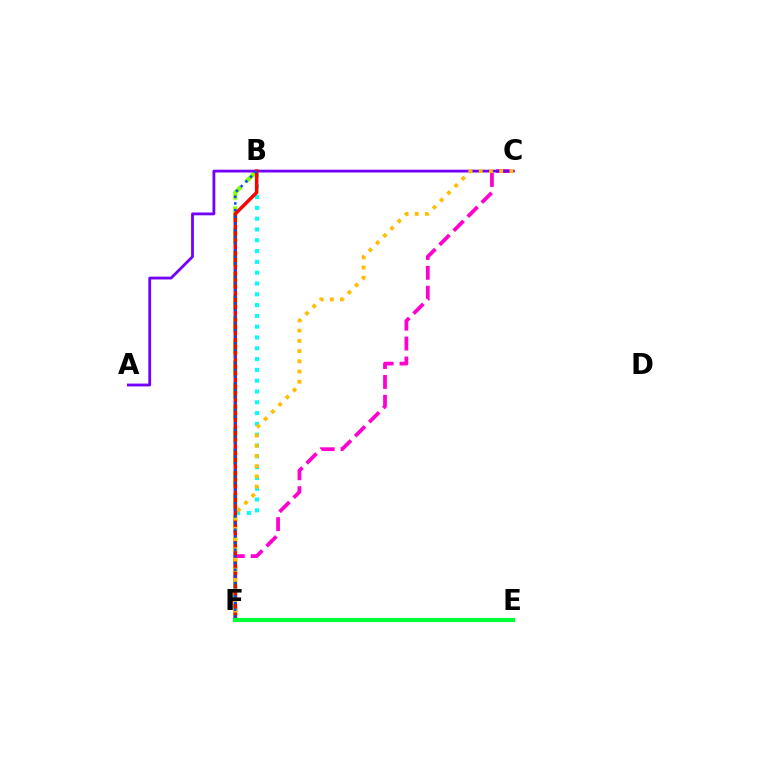{('C', 'F'): [{'color': '#ff00cf', 'line_style': 'dashed', 'thickness': 2.7}, {'color': '#ffbd00', 'line_style': 'dotted', 'thickness': 2.78}], ('B', 'F'): [{'color': '#84ff00', 'line_style': 'dashed', 'thickness': 3.0}, {'color': '#00fff6', 'line_style': 'dotted', 'thickness': 2.94}, {'color': '#ff0000', 'line_style': 'solid', 'thickness': 2.51}, {'color': '#004bff', 'line_style': 'dotted', 'thickness': 1.81}], ('A', 'C'): [{'color': '#7200ff', 'line_style': 'solid', 'thickness': 2.02}], ('E', 'F'): [{'color': '#00ff39', 'line_style': 'solid', 'thickness': 2.99}]}